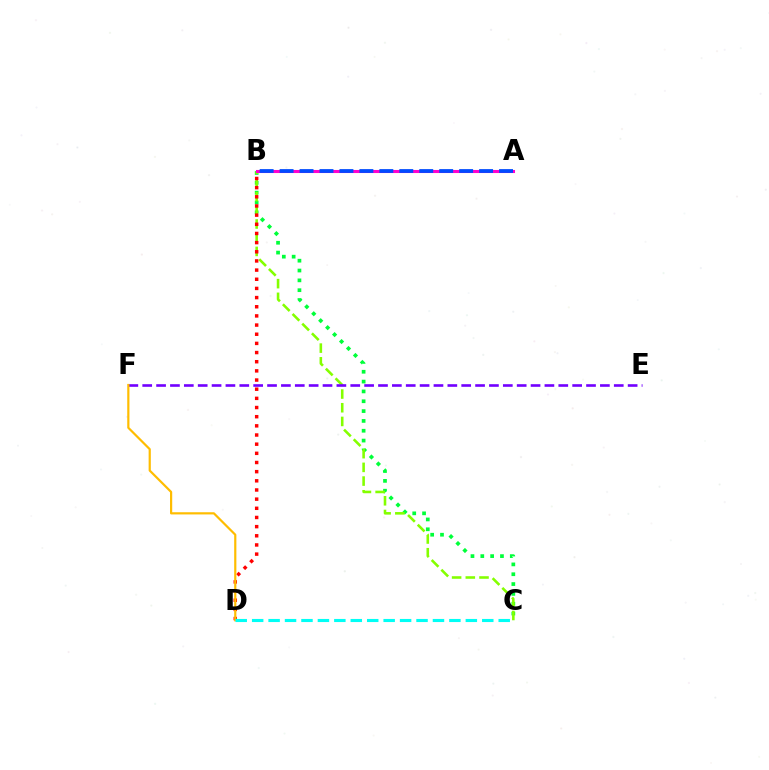{('B', 'C'): [{'color': '#00ff39', 'line_style': 'dotted', 'thickness': 2.67}, {'color': '#84ff00', 'line_style': 'dashed', 'thickness': 1.86}], ('A', 'B'): [{'color': '#ff00cf', 'line_style': 'solid', 'thickness': 2.2}, {'color': '#004bff', 'line_style': 'dashed', 'thickness': 2.71}], ('B', 'D'): [{'color': '#ff0000', 'line_style': 'dotted', 'thickness': 2.49}], ('E', 'F'): [{'color': '#7200ff', 'line_style': 'dashed', 'thickness': 1.88}], ('D', 'F'): [{'color': '#ffbd00', 'line_style': 'solid', 'thickness': 1.58}], ('C', 'D'): [{'color': '#00fff6', 'line_style': 'dashed', 'thickness': 2.23}]}